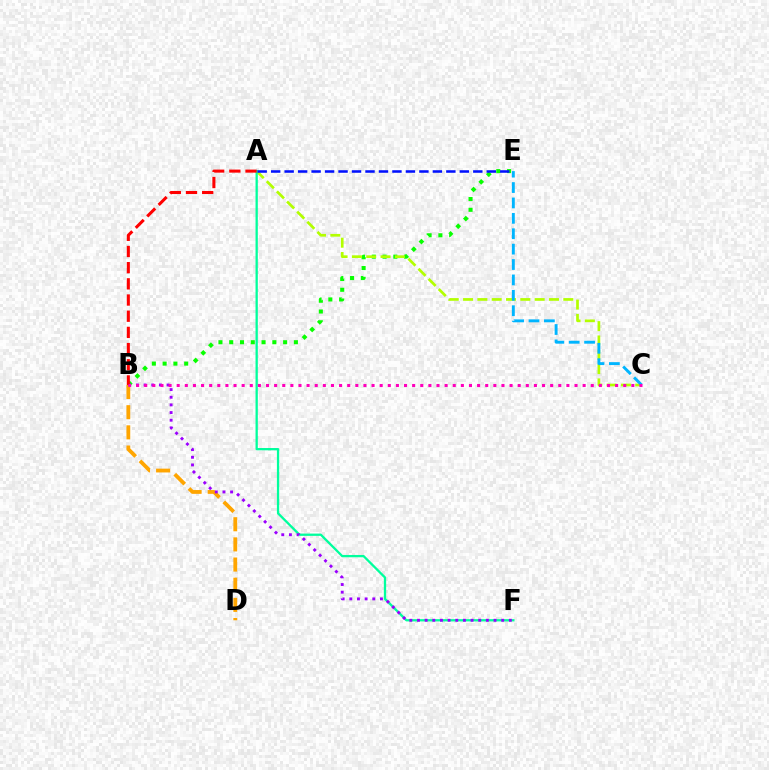{('B', 'E'): [{'color': '#08ff00', 'line_style': 'dotted', 'thickness': 2.93}], ('A', 'C'): [{'color': '#b3ff00', 'line_style': 'dashed', 'thickness': 1.95}], ('B', 'D'): [{'color': '#ffa500', 'line_style': 'dashed', 'thickness': 2.74}], ('A', 'F'): [{'color': '#00ff9d', 'line_style': 'solid', 'thickness': 1.65}], ('B', 'F'): [{'color': '#9b00ff', 'line_style': 'dotted', 'thickness': 2.08}], ('A', 'B'): [{'color': '#ff0000', 'line_style': 'dashed', 'thickness': 2.2}], ('C', 'E'): [{'color': '#00b5ff', 'line_style': 'dashed', 'thickness': 2.09}], ('B', 'C'): [{'color': '#ff00bd', 'line_style': 'dotted', 'thickness': 2.21}], ('A', 'E'): [{'color': '#0010ff', 'line_style': 'dashed', 'thickness': 1.83}]}